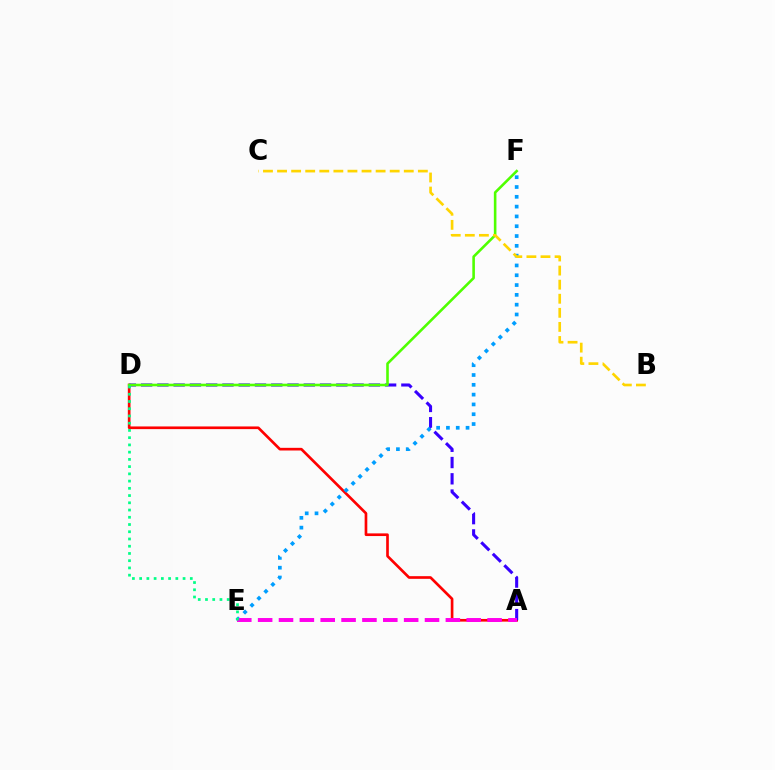{('A', 'D'): [{'color': '#ff0000', 'line_style': 'solid', 'thickness': 1.92}, {'color': '#3700ff', 'line_style': 'dashed', 'thickness': 2.21}], ('E', 'F'): [{'color': '#009eff', 'line_style': 'dotted', 'thickness': 2.66}], ('D', 'F'): [{'color': '#4fff00', 'line_style': 'solid', 'thickness': 1.87}], ('A', 'E'): [{'color': '#ff00ed', 'line_style': 'dashed', 'thickness': 2.83}], ('B', 'C'): [{'color': '#ffd500', 'line_style': 'dashed', 'thickness': 1.91}], ('D', 'E'): [{'color': '#00ff86', 'line_style': 'dotted', 'thickness': 1.97}]}